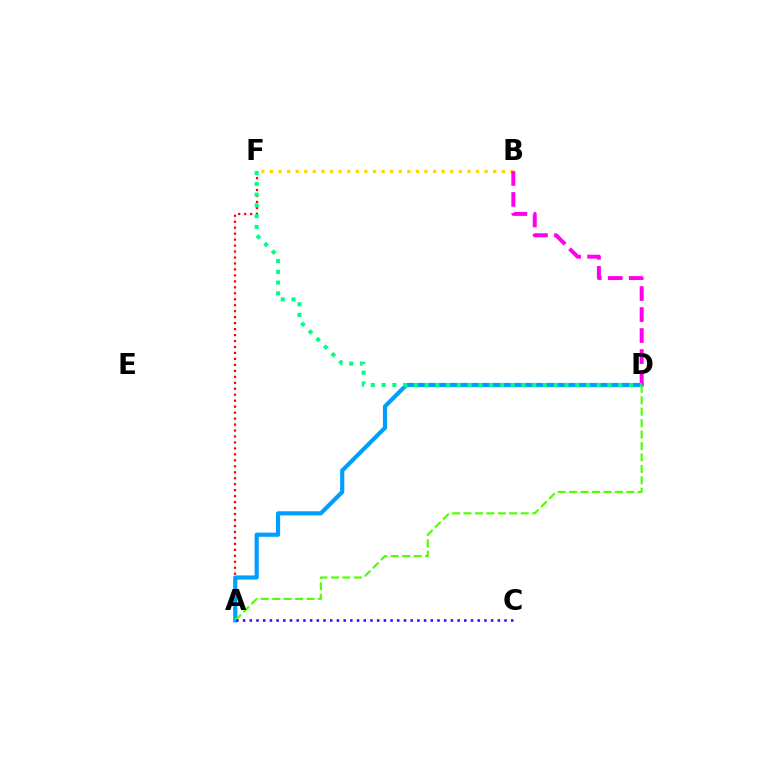{('A', 'F'): [{'color': '#ff0000', 'line_style': 'dotted', 'thickness': 1.62}], ('A', 'D'): [{'color': '#009eff', 'line_style': 'solid', 'thickness': 3.0}, {'color': '#4fff00', 'line_style': 'dashed', 'thickness': 1.55}], ('B', 'F'): [{'color': '#ffd500', 'line_style': 'dotted', 'thickness': 2.33}], ('B', 'D'): [{'color': '#ff00ed', 'line_style': 'dashed', 'thickness': 2.85}], ('D', 'F'): [{'color': '#00ff86', 'line_style': 'dotted', 'thickness': 2.92}], ('A', 'C'): [{'color': '#3700ff', 'line_style': 'dotted', 'thickness': 1.82}]}